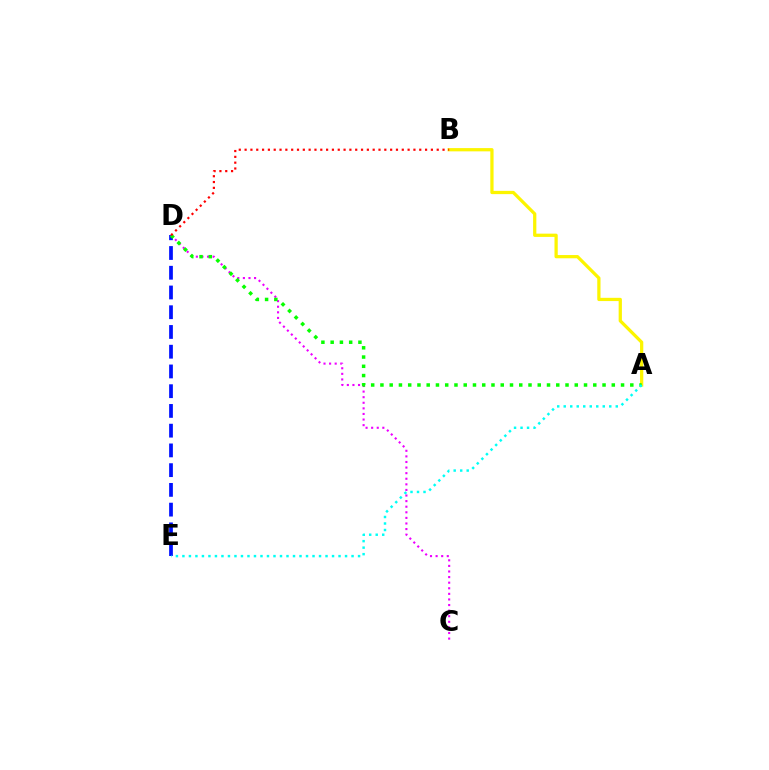{('D', 'E'): [{'color': '#0010ff', 'line_style': 'dashed', 'thickness': 2.68}], ('C', 'D'): [{'color': '#ee00ff', 'line_style': 'dotted', 'thickness': 1.52}], ('A', 'B'): [{'color': '#fcf500', 'line_style': 'solid', 'thickness': 2.34}], ('A', 'D'): [{'color': '#08ff00', 'line_style': 'dotted', 'thickness': 2.51}], ('A', 'E'): [{'color': '#00fff6', 'line_style': 'dotted', 'thickness': 1.77}], ('B', 'D'): [{'color': '#ff0000', 'line_style': 'dotted', 'thickness': 1.58}]}